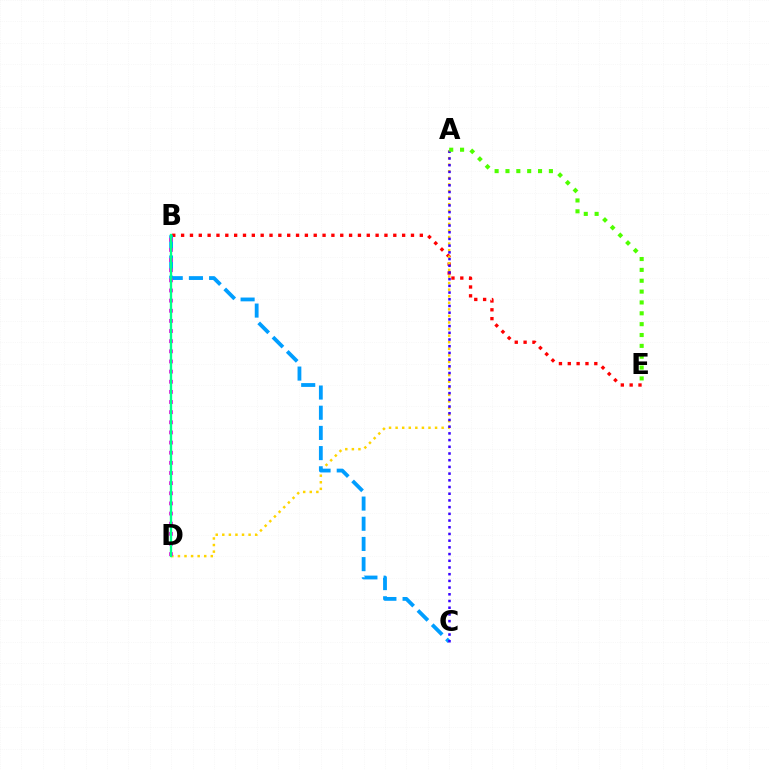{('B', 'E'): [{'color': '#ff0000', 'line_style': 'dotted', 'thickness': 2.4}], ('A', 'D'): [{'color': '#ffd500', 'line_style': 'dotted', 'thickness': 1.79}], ('B', 'C'): [{'color': '#009eff', 'line_style': 'dashed', 'thickness': 2.74}], ('B', 'D'): [{'color': '#ff00ed', 'line_style': 'dotted', 'thickness': 2.75}, {'color': '#00ff86', 'line_style': 'solid', 'thickness': 1.69}], ('A', 'C'): [{'color': '#3700ff', 'line_style': 'dotted', 'thickness': 1.82}], ('A', 'E'): [{'color': '#4fff00', 'line_style': 'dotted', 'thickness': 2.95}]}